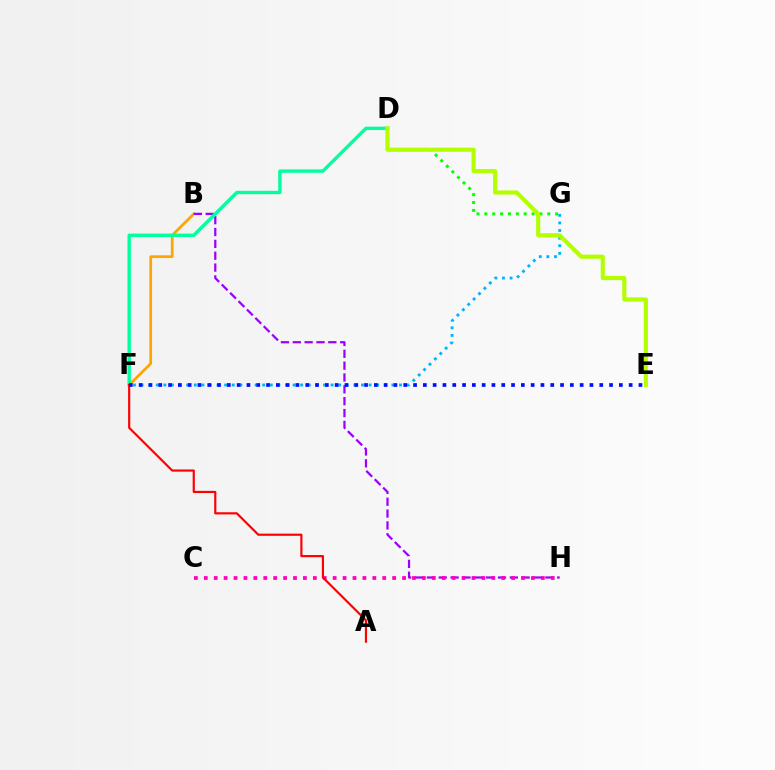{('B', 'F'): [{'color': '#ffa500', 'line_style': 'solid', 'thickness': 1.98}], ('B', 'H'): [{'color': '#9b00ff', 'line_style': 'dashed', 'thickness': 1.61}], ('D', 'F'): [{'color': '#00ff9d', 'line_style': 'solid', 'thickness': 2.42}], ('D', 'G'): [{'color': '#08ff00', 'line_style': 'dotted', 'thickness': 2.14}], ('F', 'G'): [{'color': '#00b5ff', 'line_style': 'dotted', 'thickness': 2.07}], ('D', 'E'): [{'color': '#b3ff00', 'line_style': 'solid', 'thickness': 2.98}], ('C', 'H'): [{'color': '#ff00bd', 'line_style': 'dotted', 'thickness': 2.69}], ('A', 'F'): [{'color': '#ff0000', 'line_style': 'solid', 'thickness': 1.56}], ('E', 'F'): [{'color': '#0010ff', 'line_style': 'dotted', 'thickness': 2.66}]}